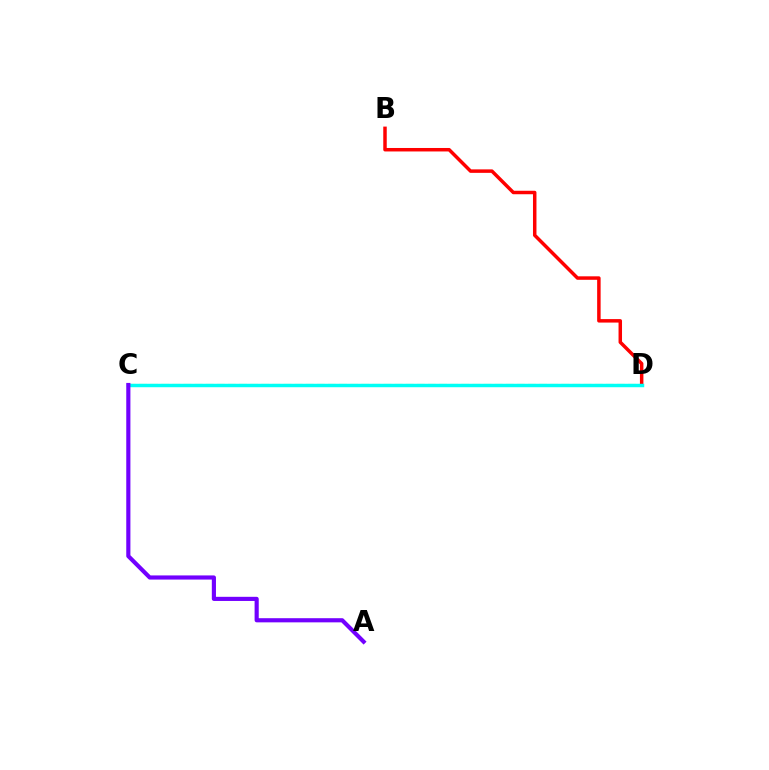{('C', 'D'): [{'color': '#84ff00', 'line_style': 'dashed', 'thickness': 1.51}, {'color': '#00fff6', 'line_style': 'solid', 'thickness': 2.48}], ('B', 'D'): [{'color': '#ff0000', 'line_style': 'solid', 'thickness': 2.51}], ('A', 'C'): [{'color': '#7200ff', 'line_style': 'solid', 'thickness': 2.99}]}